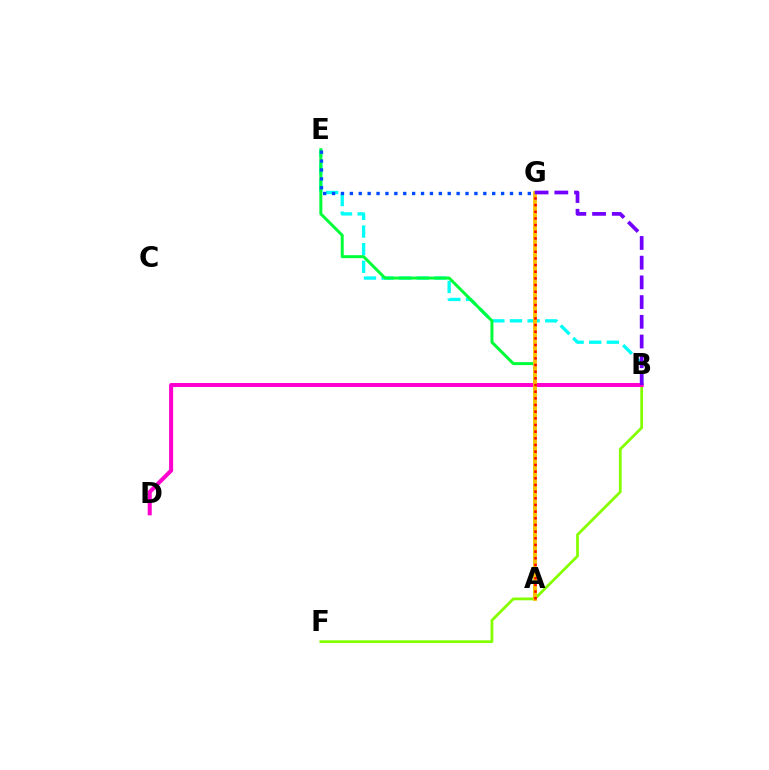{('B', 'F'): [{'color': '#84ff00', 'line_style': 'solid', 'thickness': 1.99}], ('B', 'E'): [{'color': '#00fff6', 'line_style': 'dashed', 'thickness': 2.39}], ('A', 'E'): [{'color': '#00ff39', 'line_style': 'solid', 'thickness': 2.15}], ('E', 'G'): [{'color': '#004bff', 'line_style': 'dotted', 'thickness': 2.42}], ('B', 'D'): [{'color': '#ff00cf', 'line_style': 'solid', 'thickness': 2.9}], ('A', 'G'): [{'color': '#ffbd00', 'line_style': 'solid', 'thickness': 2.74}, {'color': '#ff0000', 'line_style': 'dotted', 'thickness': 1.81}], ('B', 'G'): [{'color': '#7200ff', 'line_style': 'dashed', 'thickness': 2.68}]}